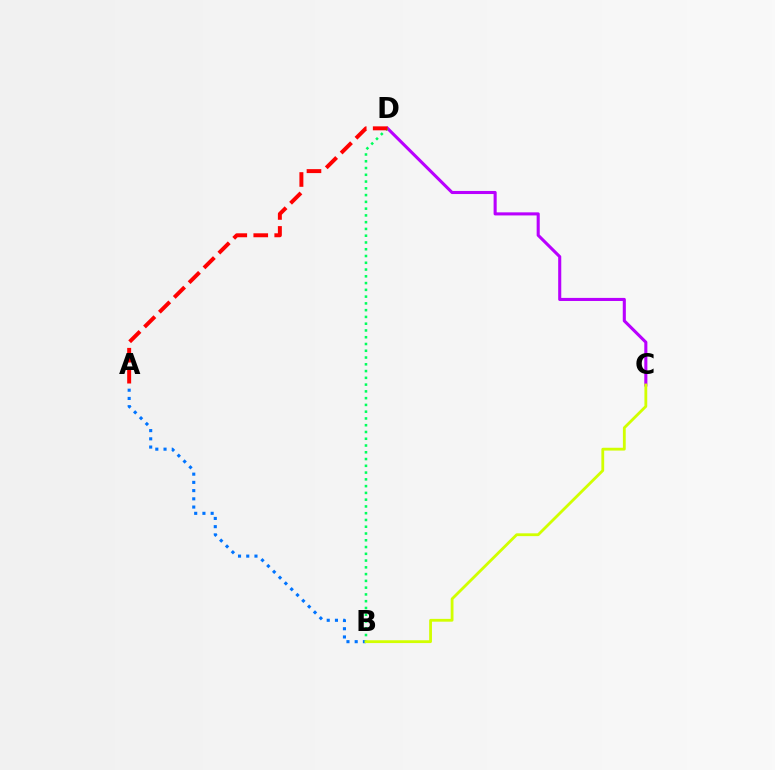{('A', 'B'): [{'color': '#0074ff', 'line_style': 'dotted', 'thickness': 2.23}], ('C', 'D'): [{'color': '#b900ff', 'line_style': 'solid', 'thickness': 2.22}], ('B', 'D'): [{'color': '#00ff5c', 'line_style': 'dotted', 'thickness': 1.84}], ('A', 'D'): [{'color': '#ff0000', 'line_style': 'dashed', 'thickness': 2.85}], ('B', 'C'): [{'color': '#d1ff00', 'line_style': 'solid', 'thickness': 2.02}]}